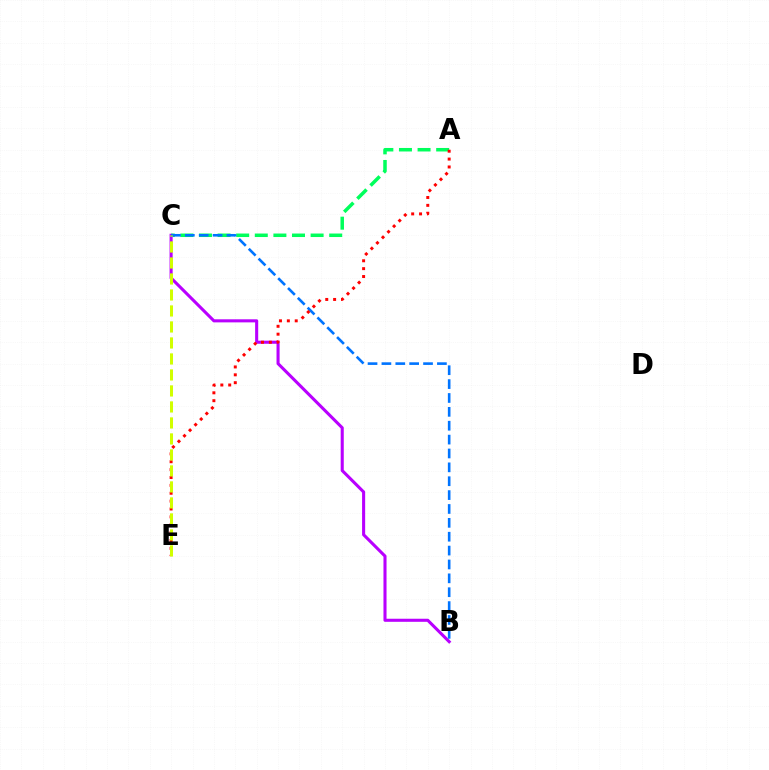{('A', 'C'): [{'color': '#00ff5c', 'line_style': 'dashed', 'thickness': 2.53}], ('B', 'C'): [{'color': '#b900ff', 'line_style': 'solid', 'thickness': 2.21}, {'color': '#0074ff', 'line_style': 'dashed', 'thickness': 1.88}], ('A', 'E'): [{'color': '#ff0000', 'line_style': 'dotted', 'thickness': 2.14}], ('C', 'E'): [{'color': '#d1ff00', 'line_style': 'dashed', 'thickness': 2.17}]}